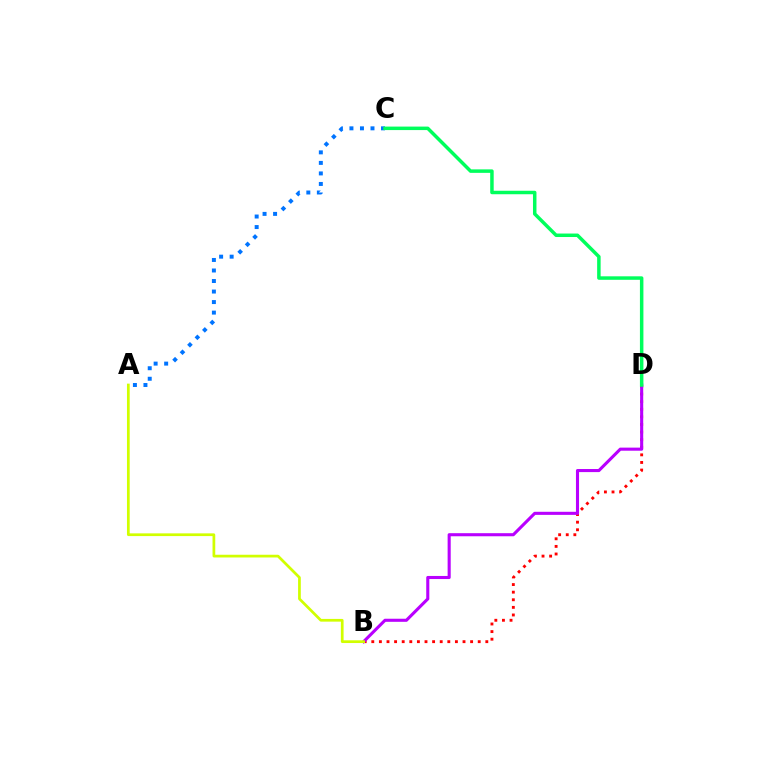{('B', 'D'): [{'color': '#ff0000', 'line_style': 'dotted', 'thickness': 2.07}, {'color': '#b900ff', 'line_style': 'solid', 'thickness': 2.22}], ('A', 'C'): [{'color': '#0074ff', 'line_style': 'dotted', 'thickness': 2.86}], ('A', 'B'): [{'color': '#d1ff00', 'line_style': 'solid', 'thickness': 1.96}], ('C', 'D'): [{'color': '#00ff5c', 'line_style': 'solid', 'thickness': 2.51}]}